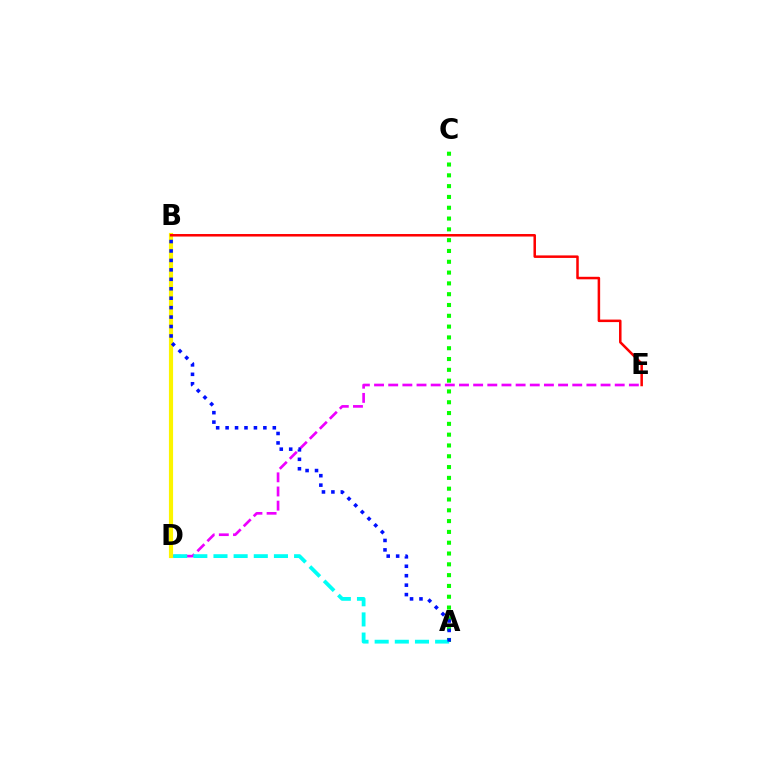{('A', 'C'): [{'color': '#08ff00', 'line_style': 'dotted', 'thickness': 2.94}], ('D', 'E'): [{'color': '#ee00ff', 'line_style': 'dashed', 'thickness': 1.92}], ('A', 'D'): [{'color': '#00fff6', 'line_style': 'dashed', 'thickness': 2.74}], ('B', 'D'): [{'color': '#fcf500', 'line_style': 'solid', 'thickness': 2.99}], ('A', 'B'): [{'color': '#0010ff', 'line_style': 'dotted', 'thickness': 2.57}], ('B', 'E'): [{'color': '#ff0000', 'line_style': 'solid', 'thickness': 1.81}]}